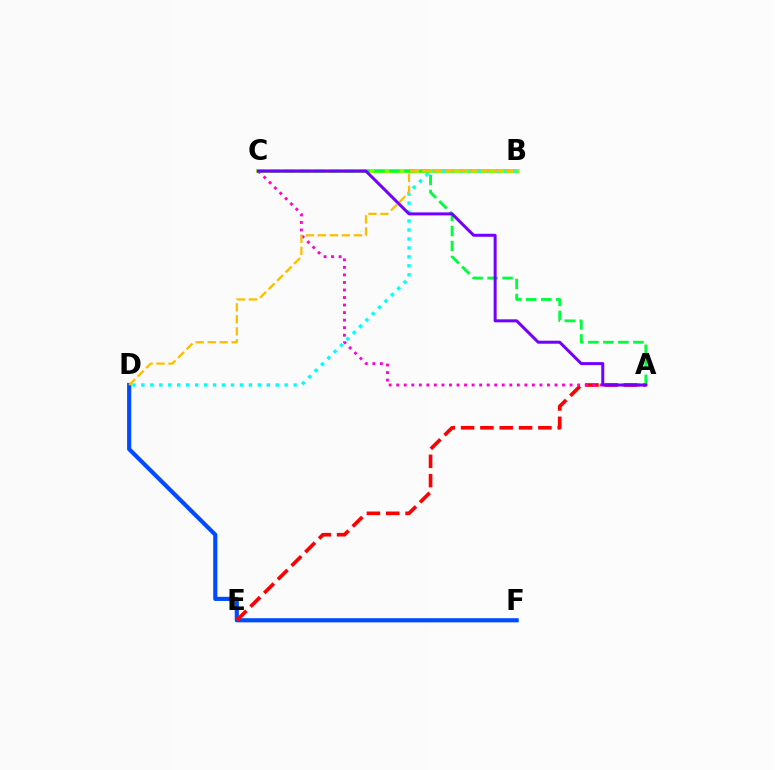{('B', 'C'): [{'color': '#84ff00', 'line_style': 'solid', 'thickness': 2.83}], ('B', 'D'): [{'color': '#00fff6', 'line_style': 'dotted', 'thickness': 2.43}, {'color': '#ffbd00', 'line_style': 'dashed', 'thickness': 1.63}], ('D', 'F'): [{'color': '#004bff', 'line_style': 'solid', 'thickness': 2.98}], ('A', 'E'): [{'color': '#ff0000', 'line_style': 'dashed', 'thickness': 2.63}], ('A', 'C'): [{'color': '#ff00cf', 'line_style': 'dotted', 'thickness': 2.05}, {'color': '#00ff39', 'line_style': 'dashed', 'thickness': 2.04}, {'color': '#7200ff', 'line_style': 'solid', 'thickness': 2.16}]}